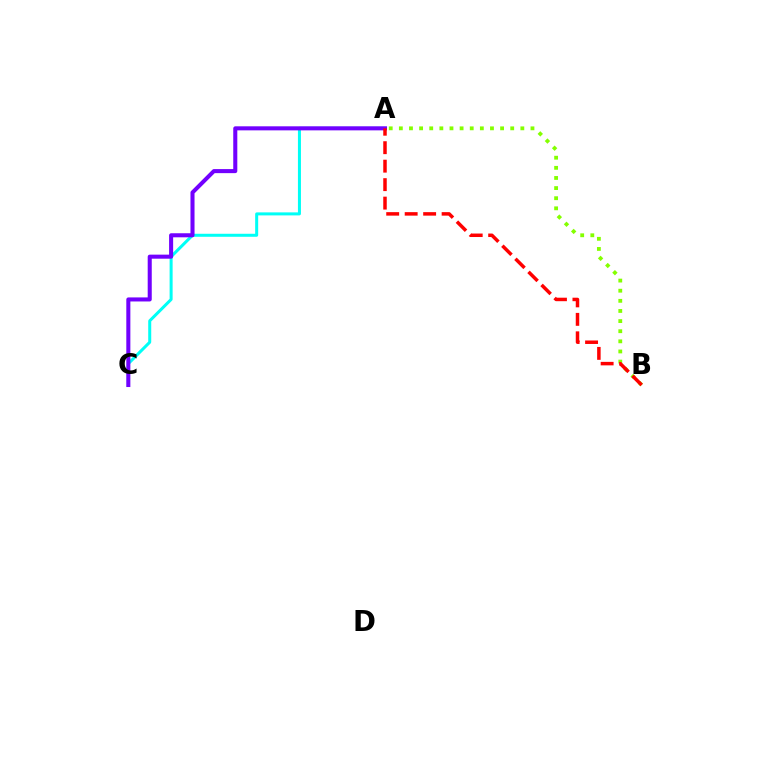{('A', 'C'): [{'color': '#00fff6', 'line_style': 'solid', 'thickness': 2.17}, {'color': '#7200ff', 'line_style': 'solid', 'thickness': 2.92}], ('A', 'B'): [{'color': '#84ff00', 'line_style': 'dotted', 'thickness': 2.75}, {'color': '#ff0000', 'line_style': 'dashed', 'thickness': 2.51}]}